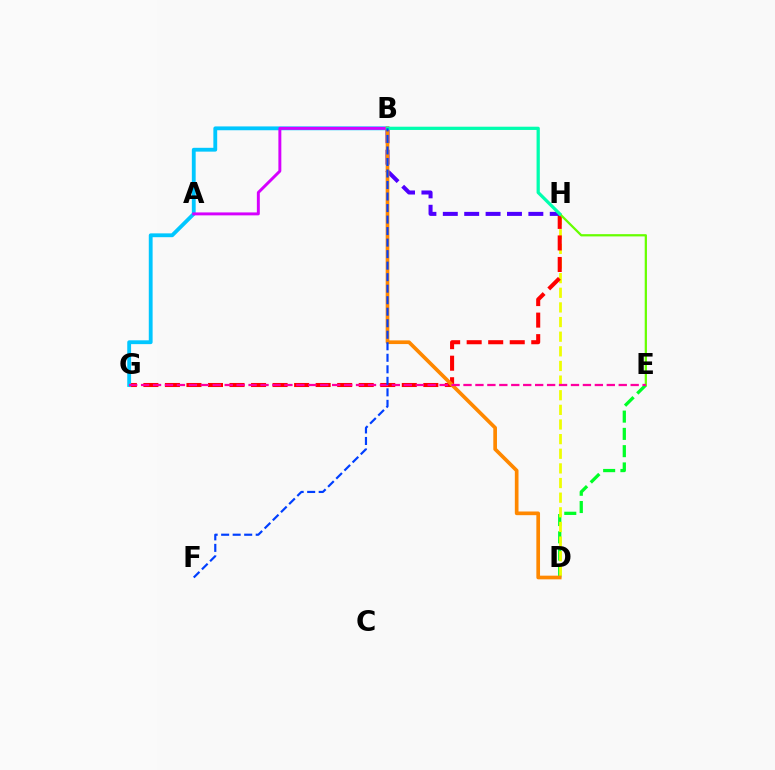{('D', 'E'): [{'color': '#00ff27', 'line_style': 'dashed', 'thickness': 2.35}], ('D', 'H'): [{'color': '#eeff00', 'line_style': 'dashed', 'thickness': 1.99}], ('G', 'H'): [{'color': '#ff0000', 'line_style': 'dashed', 'thickness': 2.93}], ('B', 'G'): [{'color': '#00c7ff', 'line_style': 'solid', 'thickness': 2.76}], ('B', 'H'): [{'color': '#4f00ff', 'line_style': 'dashed', 'thickness': 2.91}, {'color': '#00ffaf', 'line_style': 'solid', 'thickness': 2.34}], ('A', 'B'): [{'color': '#d600ff', 'line_style': 'solid', 'thickness': 2.12}], ('B', 'D'): [{'color': '#ff8800', 'line_style': 'solid', 'thickness': 2.65}], ('E', 'H'): [{'color': '#66ff00', 'line_style': 'solid', 'thickness': 1.62}], ('E', 'G'): [{'color': '#ff00a0', 'line_style': 'dashed', 'thickness': 1.62}], ('B', 'F'): [{'color': '#003fff', 'line_style': 'dashed', 'thickness': 1.56}]}